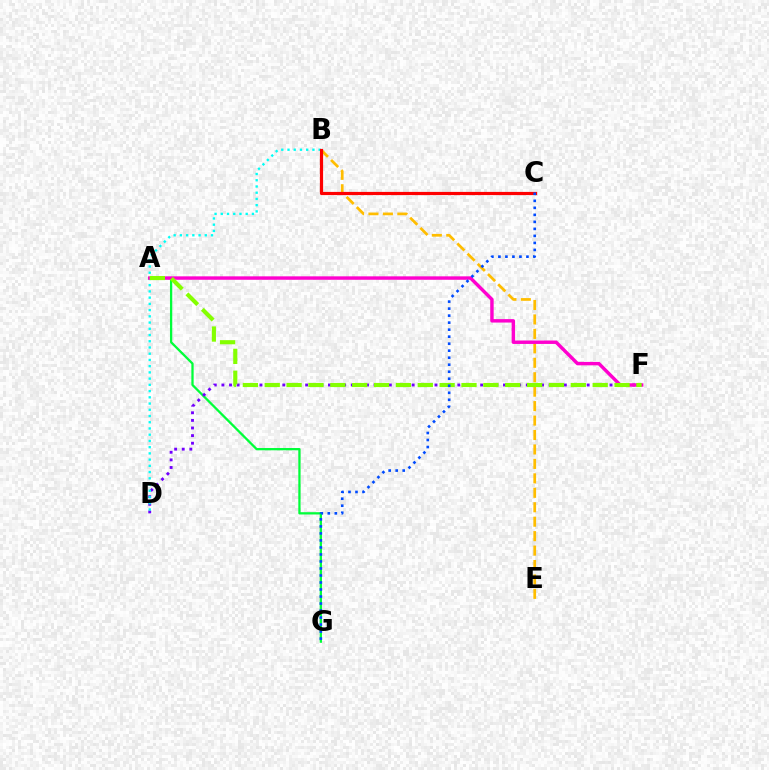{('A', 'G'): [{'color': '#00ff39', 'line_style': 'solid', 'thickness': 1.64}], ('D', 'F'): [{'color': '#7200ff', 'line_style': 'dotted', 'thickness': 2.07}], ('B', 'E'): [{'color': '#ffbd00', 'line_style': 'dashed', 'thickness': 1.96}], ('B', 'D'): [{'color': '#00fff6', 'line_style': 'dotted', 'thickness': 1.69}], ('B', 'C'): [{'color': '#ff0000', 'line_style': 'solid', 'thickness': 2.29}], ('A', 'F'): [{'color': '#ff00cf', 'line_style': 'solid', 'thickness': 2.47}, {'color': '#84ff00', 'line_style': 'dashed', 'thickness': 2.97}], ('C', 'G'): [{'color': '#004bff', 'line_style': 'dotted', 'thickness': 1.91}]}